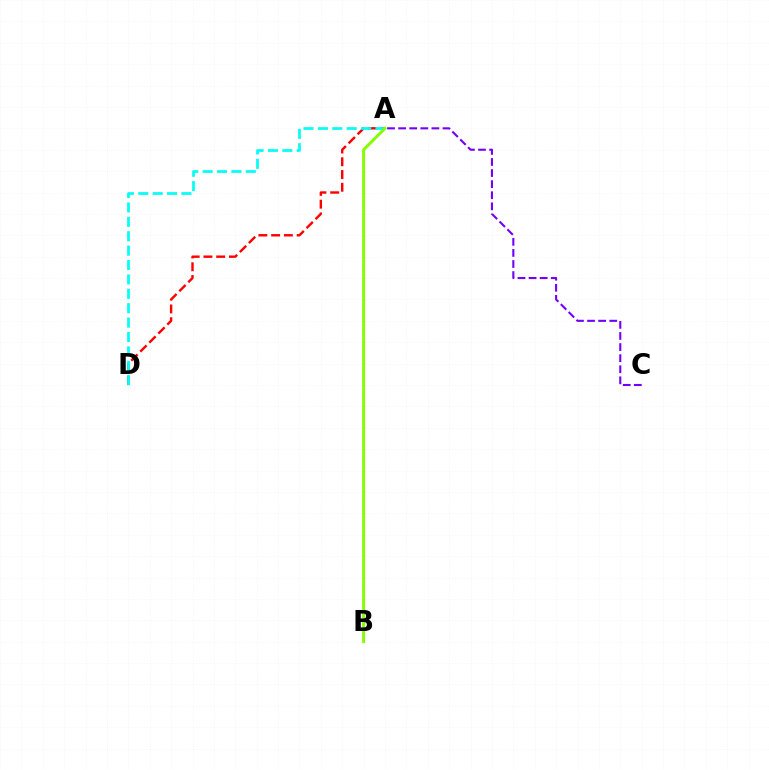{('A', 'D'): [{'color': '#ff0000', 'line_style': 'dashed', 'thickness': 1.73}, {'color': '#00fff6', 'line_style': 'dashed', 'thickness': 1.95}], ('A', 'B'): [{'color': '#84ff00', 'line_style': 'solid', 'thickness': 2.11}], ('A', 'C'): [{'color': '#7200ff', 'line_style': 'dashed', 'thickness': 1.51}]}